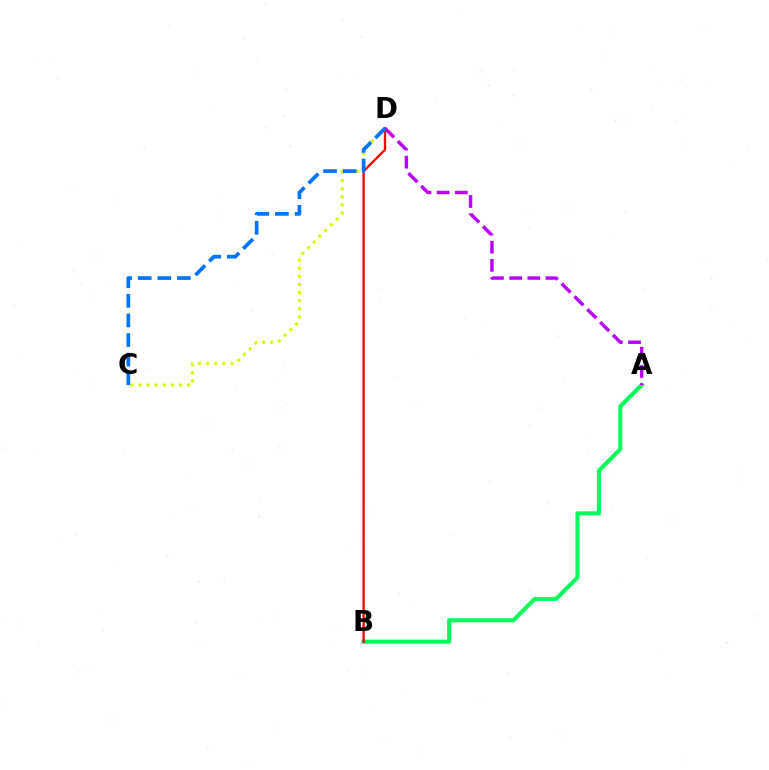{('A', 'B'): [{'color': '#00ff5c', 'line_style': 'solid', 'thickness': 2.94}], ('C', 'D'): [{'color': '#d1ff00', 'line_style': 'dotted', 'thickness': 2.2}, {'color': '#0074ff', 'line_style': 'dashed', 'thickness': 2.66}], ('A', 'D'): [{'color': '#b900ff', 'line_style': 'dashed', 'thickness': 2.47}], ('B', 'D'): [{'color': '#ff0000', 'line_style': 'solid', 'thickness': 1.67}]}